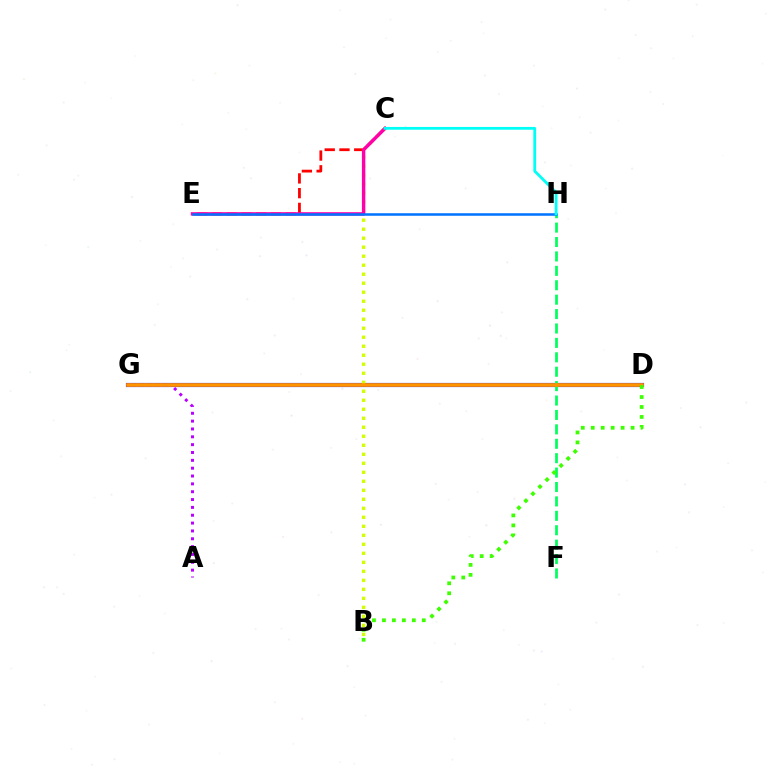{('C', 'E'): [{'color': '#ff0000', 'line_style': 'dashed', 'thickness': 2.0}, {'color': '#ff00ac', 'line_style': 'solid', 'thickness': 2.46}], ('D', 'G'): [{'color': '#2500ff', 'line_style': 'solid', 'thickness': 2.99}, {'color': '#ff9400', 'line_style': 'solid', 'thickness': 2.67}], ('F', 'H'): [{'color': '#00ff5c', 'line_style': 'dashed', 'thickness': 1.96}], ('A', 'G'): [{'color': '#b900ff', 'line_style': 'dotted', 'thickness': 2.13}], ('B', 'C'): [{'color': '#d1ff00', 'line_style': 'dotted', 'thickness': 2.45}], ('E', 'H'): [{'color': '#0074ff', 'line_style': 'solid', 'thickness': 1.83}], ('C', 'H'): [{'color': '#00fff6', 'line_style': 'solid', 'thickness': 2.0}], ('B', 'D'): [{'color': '#3dff00', 'line_style': 'dotted', 'thickness': 2.71}]}